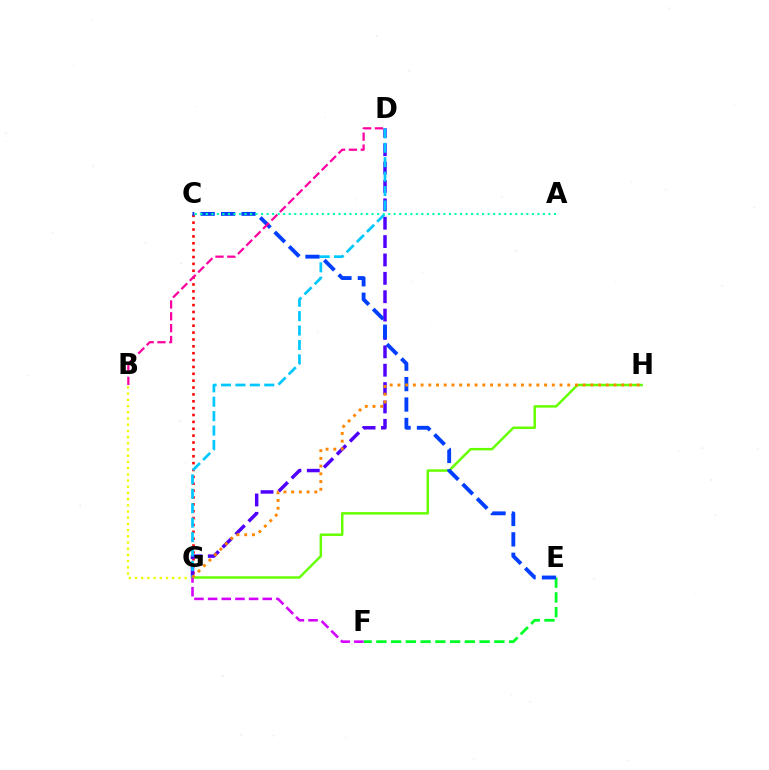{('C', 'G'): [{'color': '#ff0000', 'line_style': 'dotted', 'thickness': 1.87}], ('E', 'F'): [{'color': '#00ff27', 'line_style': 'dashed', 'thickness': 2.0}], ('G', 'H'): [{'color': '#66ff00', 'line_style': 'solid', 'thickness': 1.78}, {'color': '#ff8800', 'line_style': 'dotted', 'thickness': 2.1}], ('B', 'G'): [{'color': '#eeff00', 'line_style': 'dotted', 'thickness': 1.69}], ('F', 'G'): [{'color': '#d600ff', 'line_style': 'dashed', 'thickness': 1.86}], ('D', 'G'): [{'color': '#4f00ff', 'line_style': 'dashed', 'thickness': 2.5}, {'color': '#00c7ff', 'line_style': 'dashed', 'thickness': 1.96}], ('C', 'E'): [{'color': '#003fff', 'line_style': 'dashed', 'thickness': 2.77}], ('B', 'D'): [{'color': '#ff00a0', 'line_style': 'dashed', 'thickness': 1.61}], ('A', 'C'): [{'color': '#00ffaf', 'line_style': 'dotted', 'thickness': 1.5}]}